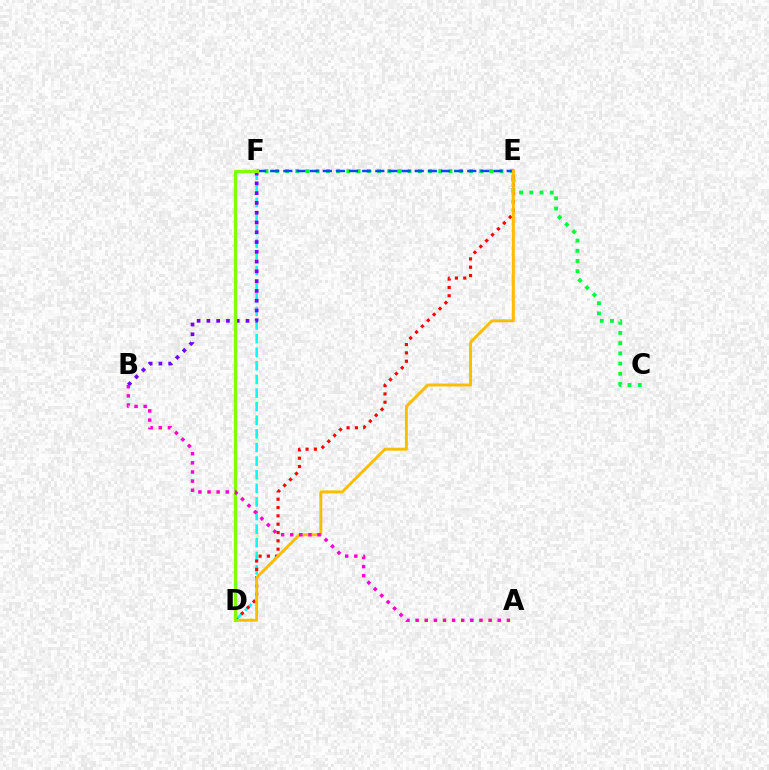{('D', 'F'): [{'color': '#00fff6', 'line_style': 'dashed', 'thickness': 1.85}, {'color': '#84ff00', 'line_style': 'solid', 'thickness': 2.33}], ('C', 'F'): [{'color': '#00ff39', 'line_style': 'dotted', 'thickness': 2.78}], ('E', 'F'): [{'color': '#004bff', 'line_style': 'dashed', 'thickness': 1.78}], ('D', 'E'): [{'color': '#ff0000', 'line_style': 'dotted', 'thickness': 2.26}, {'color': '#ffbd00', 'line_style': 'solid', 'thickness': 2.12}], ('B', 'F'): [{'color': '#7200ff', 'line_style': 'dotted', 'thickness': 2.66}], ('A', 'B'): [{'color': '#ff00cf', 'line_style': 'dotted', 'thickness': 2.48}]}